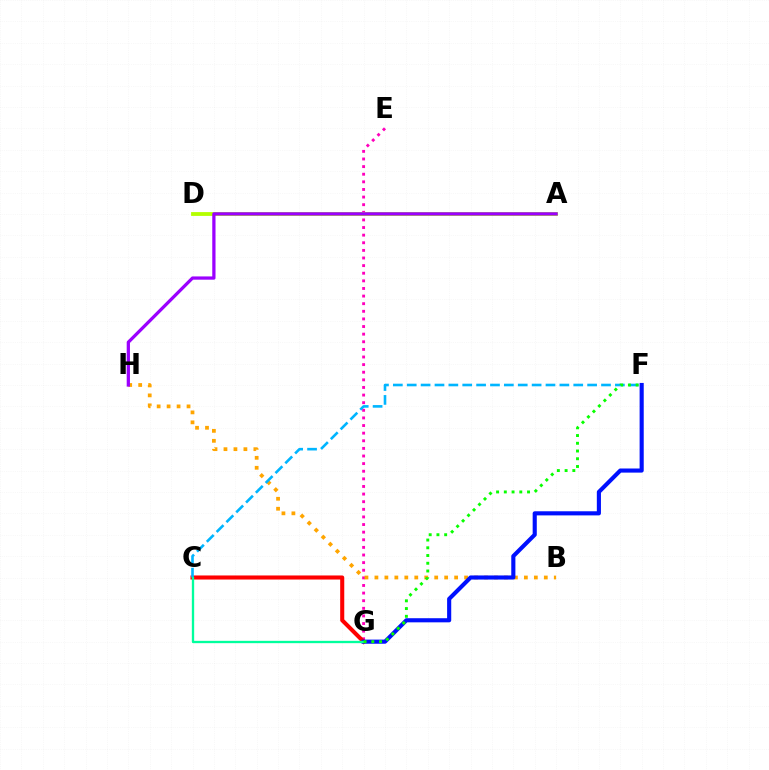{('E', 'G'): [{'color': '#ff00bd', 'line_style': 'dotted', 'thickness': 2.07}], ('B', 'H'): [{'color': '#ffa500', 'line_style': 'dotted', 'thickness': 2.71}], ('C', 'G'): [{'color': '#ff0000', 'line_style': 'solid', 'thickness': 2.93}, {'color': '#00ff9d', 'line_style': 'solid', 'thickness': 1.68}], ('A', 'D'): [{'color': '#b3ff00', 'line_style': 'solid', 'thickness': 2.75}], ('F', 'G'): [{'color': '#0010ff', 'line_style': 'solid', 'thickness': 2.96}, {'color': '#08ff00', 'line_style': 'dotted', 'thickness': 2.1}], ('C', 'F'): [{'color': '#00b5ff', 'line_style': 'dashed', 'thickness': 1.89}], ('A', 'H'): [{'color': '#9b00ff', 'line_style': 'solid', 'thickness': 2.34}]}